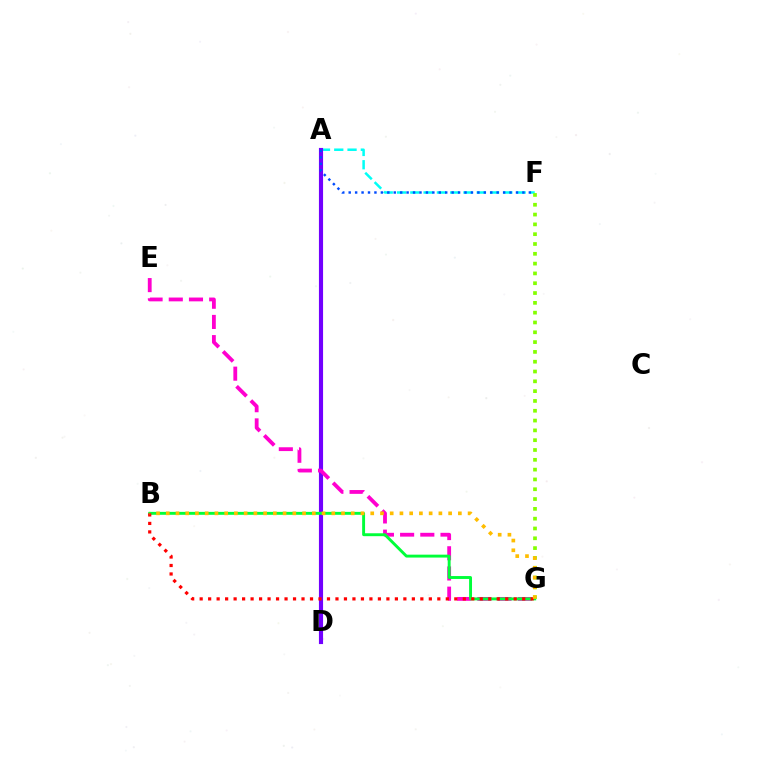{('A', 'F'): [{'color': '#00fff6', 'line_style': 'dashed', 'thickness': 1.81}, {'color': '#004bff', 'line_style': 'dotted', 'thickness': 1.75}], ('A', 'D'): [{'color': '#7200ff', 'line_style': 'solid', 'thickness': 2.97}], ('F', 'G'): [{'color': '#84ff00', 'line_style': 'dotted', 'thickness': 2.67}], ('E', 'G'): [{'color': '#ff00cf', 'line_style': 'dashed', 'thickness': 2.74}], ('B', 'G'): [{'color': '#00ff39', 'line_style': 'solid', 'thickness': 2.1}, {'color': '#ff0000', 'line_style': 'dotted', 'thickness': 2.31}, {'color': '#ffbd00', 'line_style': 'dotted', 'thickness': 2.65}]}